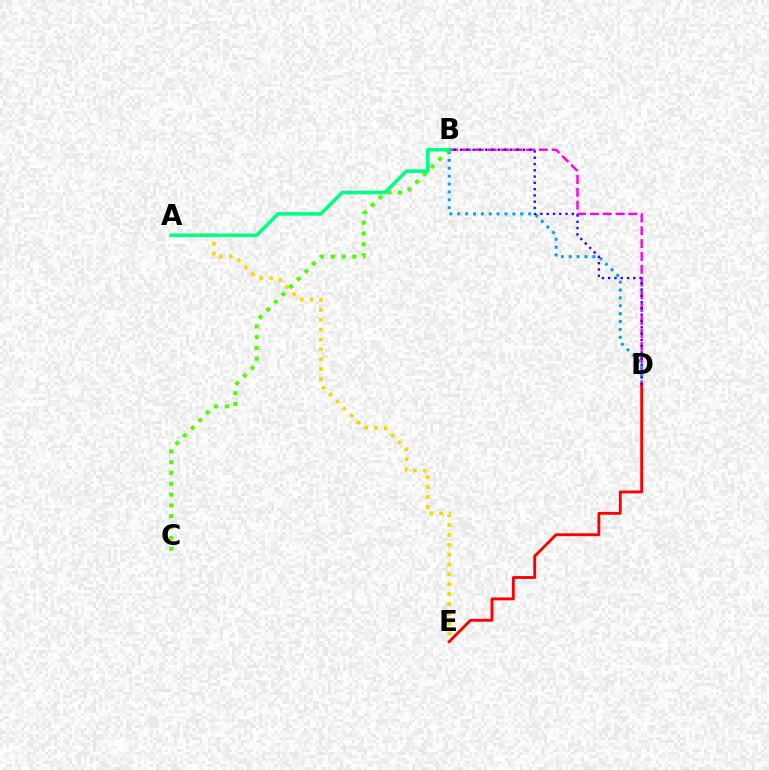{('B', 'D'): [{'color': '#ff00ed', 'line_style': 'dashed', 'thickness': 1.74}, {'color': '#009eff', 'line_style': 'dotted', 'thickness': 2.14}, {'color': '#3700ff', 'line_style': 'dotted', 'thickness': 1.71}], ('A', 'E'): [{'color': '#ffd500', 'line_style': 'dotted', 'thickness': 2.68}], ('B', 'C'): [{'color': '#4fff00', 'line_style': 'dotted', 'thickness': 2.94}], ('A', 'B'): [{'color': '#00ff86', 'line_style': 'solid', 'thickness': 2.57}], ('D', 'E'): [{'color': '#ff0000', 'line_style': 'solid', 'thickness': 2.05}]}